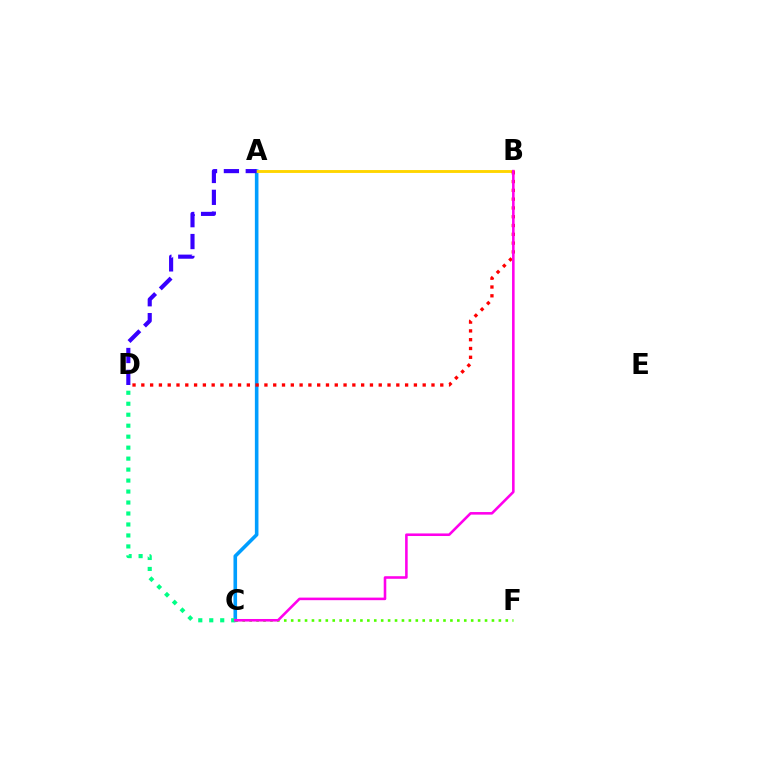{('A', 'C'): [{'color': '#009eff', 'line_style': 'solid', 'thickness': 2.59}], ('A', 'B'): [{'color': '#ffd500', 'line_style': 'solid', 'thickness': 2.07}], ('B', 'D'): [{'color': '#ff0000', 'line_style': 'dotted', 'thickness': 2.39}], ('C', 'D'): [{'color': '#00ff86', 'line_style': 'dotted', 'thickness': 2.98}], ('A', 'D'): [{'color': '#3700ff', 'line_style': 'dashed', 'thickness': 2.97}], ('C', 'F'): [{'color': '#4fff00', 'line_style': 'dotted', 'thickness': 1.88}], ('B', 'C'): [{'color': '#ff00ed', 'line_style': 'solid', 'thickness': 1.86}]}